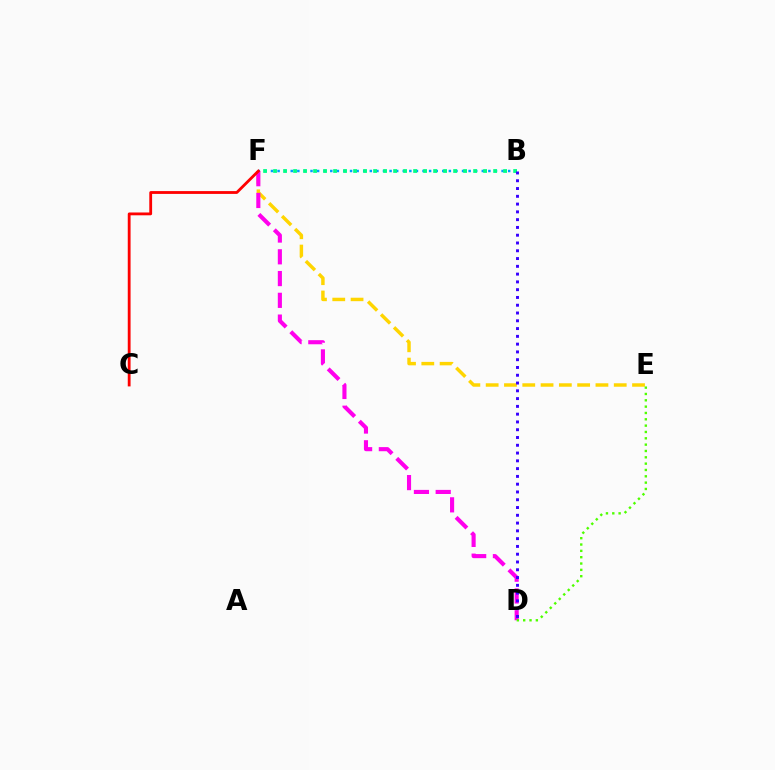{('E', 'F'): [{'color': '#ffd500', 'line_style': 'dashed', 'thickness': 2.49}], ('B', 'F'): [{'color': '#009eff', 'line_style': 'dotted', 'thickness': 1.79}, {'color': '#00ff86', 'line_style': 'dotted', 'thickness': 2.72}], ('D', 'F'): [{'color': '#ff00ed', 'line_style': 'dashed', 'thickness': 2.96}], ('C', 'F'): [{'color': '#ff0000', 'line_style': 'solid', 'thickness': 2.03}], ('D', 'E'): [{'color': '#4fff00', 'line_style': 'dotted', 'thickness': 1.72}], ('B', 'D'): [{'color': '#3700ff', 'line_style': 'dotted', 'thickness': 2.11}]}